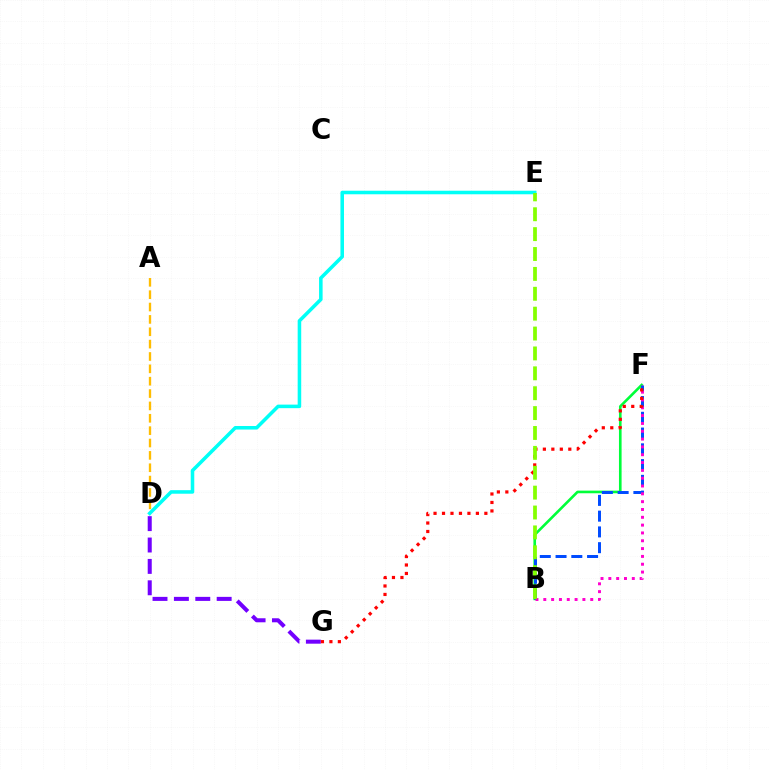{('B', 'F'): [{'color': '#00ff39', 'line_style': 'solid', 'thickness': 1.89}, {'color': '#004bff', 'line_style': 'dashed', 'thickness': 2.14}, {'color': '#ff00cf', 'line_style': 'dotted', 'thickness': 2.13}], ('D', 'G'): [{'color': '#7200ff', 'line_style': 'dashed', 'thickness': 2.91}], ('F', 'G'): [{'color': '#ff0000', 'line_style': 'dotted', 'thickness': 2.3}], ('A', 'D'): [{'color': '#ffbd00', 'line_style': 'dashed', 'thickness': 1.68}], ('D', 'E'): [{'color': '#00fff6', 'line_style': 'solid', 'thickness': 2.56}], ('B', 'E'): [{'color': '#84ff00', 'line_style': 'dashed', 'thickness': 2.7}]}